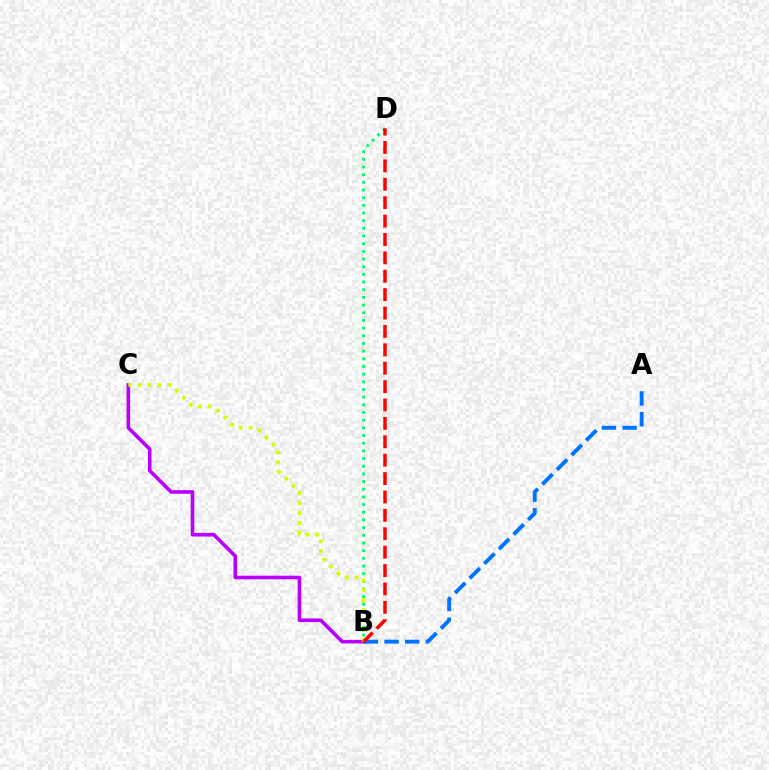{('B', 'D'): [{'color': '#00ff5c', 'line_style': 'dotted', 'thickness': 2.08}, {'color': '#ff0000', 'line_style': 'dashed', 'thickness': 2.5}], ('A', 'B'): [{'color': '#0074ff', 'line_style': 'dashed', 'thickness': 2.81}], ('B', 'C'): [{'color': '#b900ff', 'line_style': 'solid', 'thickness': 2.59}, {'color': '#d1ff00', 'line_style': 'dotted', 'thickness': 2.69}]}